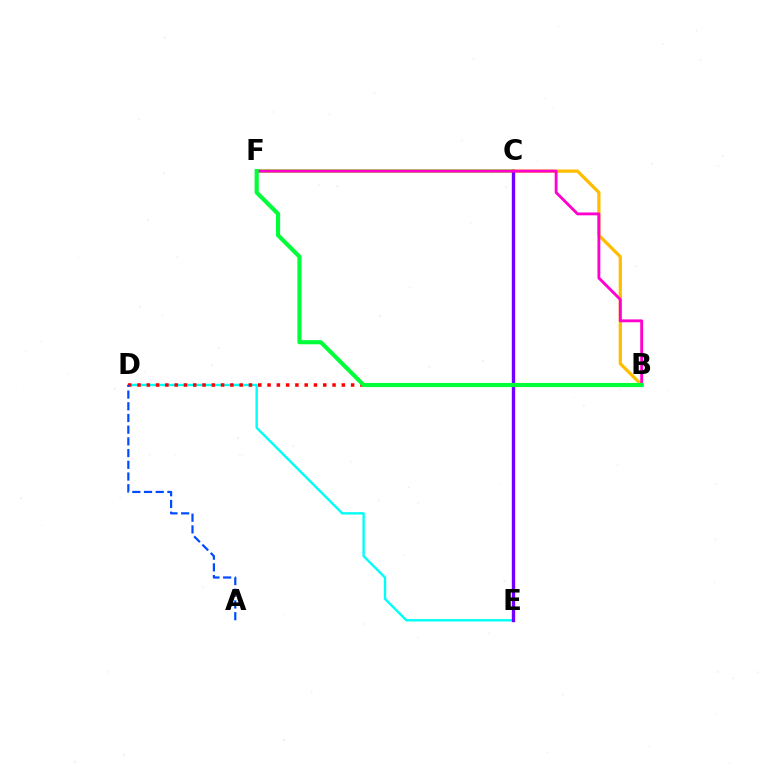{('C', 'F'): [{'color': '#84ff00', 'line_style': 'solid', 'thickness': 2.56}], ('B', 'C'): [{'color': '#ffbd00', 'line_style': 'solid', 'thickness': 2.31}], ('D', 'E'): [{'color': '#00fff6', 'line_style': 'solid', 'thickness': 1.73}], ('C', 'E'): [{'color': '#7200ff', 'line_style': 'solid', 'thickness': 2.42}], ('B', 'D'): [{'color': '#ff0000', 'line_style': 'dotted', 'thickness': 2.52}], ('B', 'F'): [{'color': '#ff00cf', 'line_style': 'solid', 'thickness': 2.06}, {'color': '#00ff39', 'line_style': 'solid', 'thickness': 2.97}], ('A', 'D'): [{'color': '#004bff', 'line_style': 'dashed', 'thickness': 1.59}]}